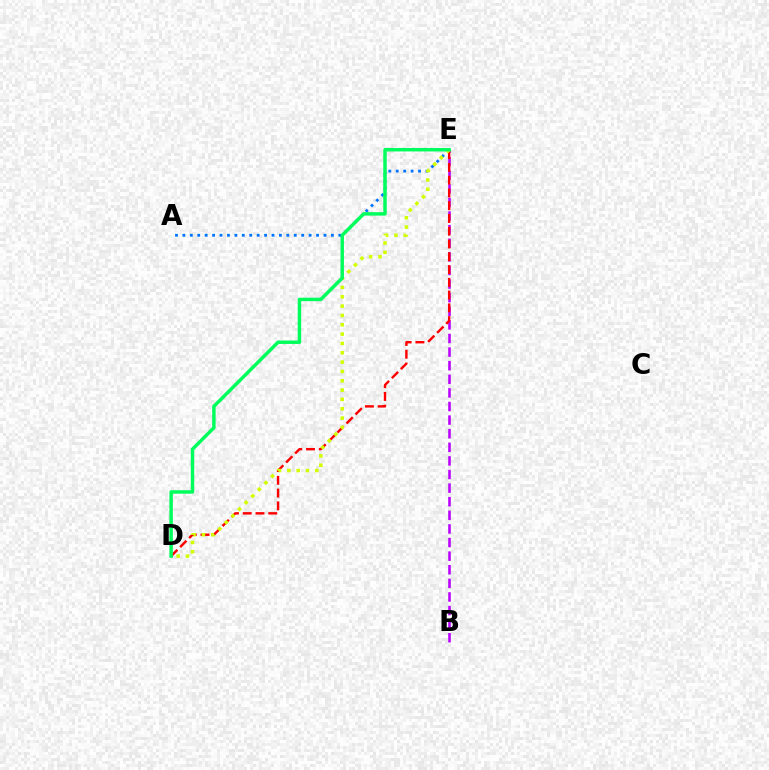{('B', 'E'): [{'color': '#b900ff', 'line_style': 'dashed', 'thickness': 1.85}], ('A', 'E'): [{'color': '#0074ff', 'line_style': 'dotted', 'thickness': 2.02}], ('D', 'E'): [{'color': '#ff0000', 'line_style': 'dashed', 'thickness': 1.73}, {'color': '#d1ff00', 'line_style': 'dotted', 'thickness': 2.54}, {'color': '#00ff5c', 'line_style': 'solid', 'thickness': 2.5}]}